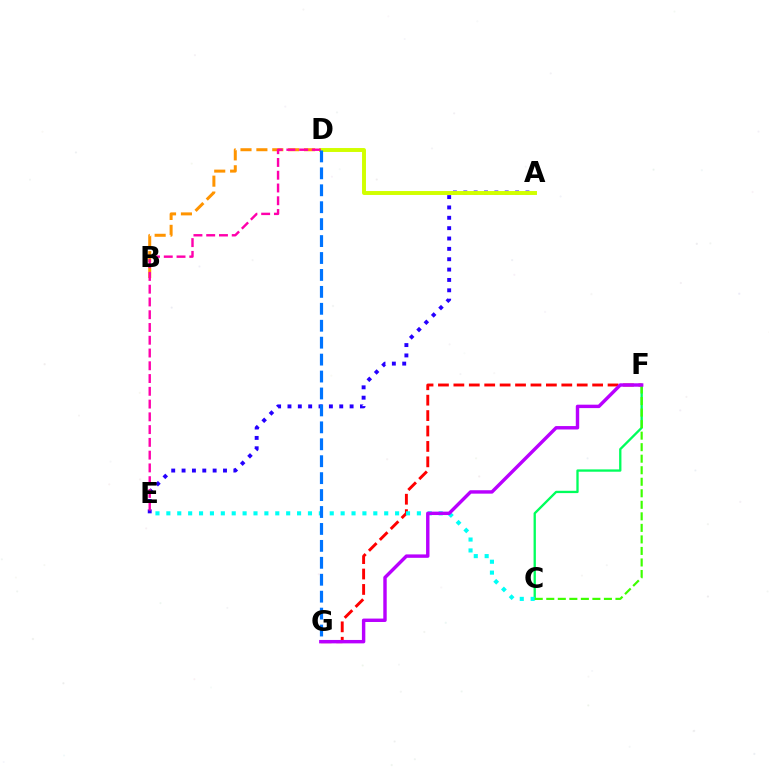{('B', 'D'): [{'color': '#ff9400', 'line_style': 'dashed', 'thickness': 2.16}], ('F', 'G'): [{'color': '#ff0000', 'line_style': 'dashed', 'thickness': 2.09}, {'color': '#b900ff', 'line_style': 'solid', 'thickness': 2.46}], ('A', 'E'): [{'color': '#2500ff', 'line_style': 'dotted', 'thickness': 2.81}], ('A', 'D'): [{'color': '#d1ff00', 'line_style': 'solid', 'thickness': 2.83}], ('C', 'F'): [{'color': '#00ff5c', 'line_style': 'solid', 'thickness': 1.67}, {'color': '#3dff00', 'line_style': 'dashed', 'thickness': 1.57}], ('C', 'E'): [{'color': '#00fff6', 'line_style': 'dotted', 'thickness': 2.96}], ('D', 'E'): [{'color': '#ff00ac', 'line_style': 'dashed', 'thickness': 1.73}], ('D', 'G'): [{'color': '#0074ff', 'line_style': 'dashed', 'thickness': 2.3}]}